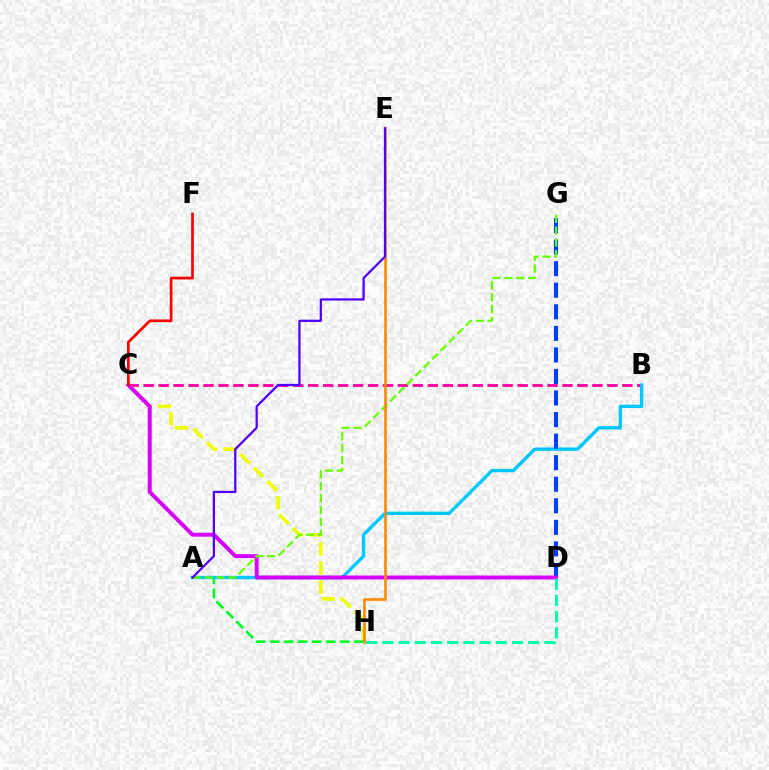{('B', 'C'): [{'color': '#ff00a0', 'line_style': 'dashed', 'thickness': 2.03}], ('A', 'H'): [{'color': '#00ff27', 'line_style': 'dashed', 'thickness': 1.9}], ('A', 'B'): [{'color': '#00c7ff', 'line_style': 'solid', 'thickness': 2.43}], ('D', 'G'): [{'color': '#003fff', 'line_style': 'dashed', 'thickness': 2.93}], ('C', 'H'): [{'color': '#eeff00', 'line_style': 'dashed', 'thickness': 2.6}], ('C', 'D'): [{'color': '#d600ff', 'line_style': 'solid', 'thickness': 2.84}], ('D', 'H'): [{'color': '#00ffaf', 'line_style': 'dashed', 'thickness': 2.2}], ('A', 'G'): [{'color': '#66ff00', 'line_style': 'dashed', 'thickness': 1.62}], ('E', 'H'): [{'color': '#ff8800', 'line_style': 'solid', 'thickness': 1.88}], ('A', 'E'): [{'color': '#4f00ff', 'line_style': 'solid', 'thickness': 1.62}], ('C', 'F'): [{'color': '#ff0000', 'line_style': 'solid', 'thickness': 1.95}]}